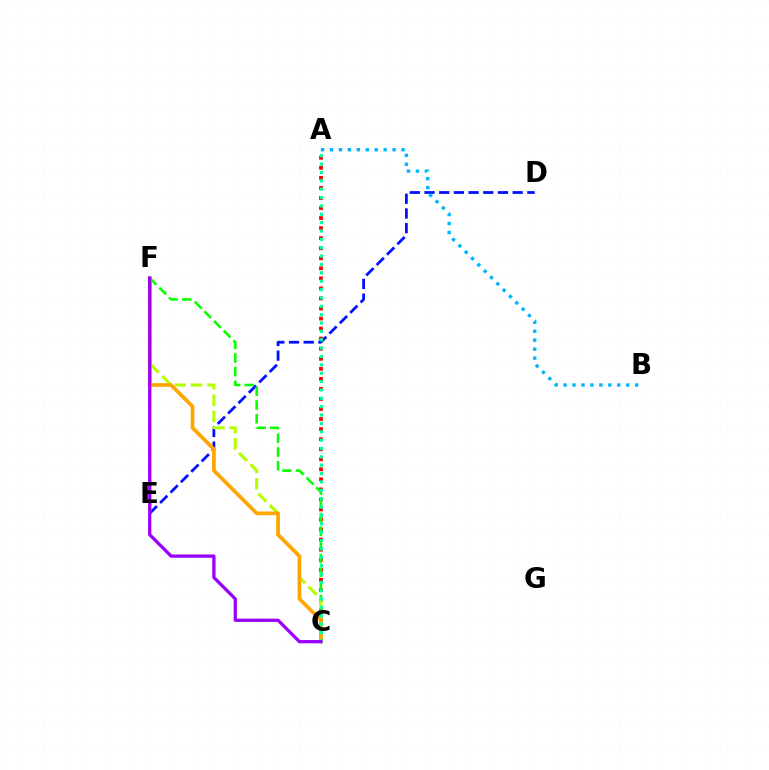{('D', 'E'): [{'color': '#0010ff', 'line_style': 'dashed', 'thickness': 2.0}], ('A', 'C'): [{'color': '#ff0000', 'line_style': 'dotted', 'thickness': 2.73}, {'color': '#00ff9d', 'line_style': 'dotted', 'thickness': 2.27}], ('E', 'F'): [{'color': '#ff00bd', 'line_style': 'solid', 'thickness': 1.65}], ('C', 'F'): [{'color': '#08ff00', 'line_style': 'dashed', 'thickness': 1.86}, {'color': '#b3ff00', 'line_style': 'dashed', 'thickness': 2.21}, {'color': '#ffa500', 'line_style': 'solid', 'thickness': 2.67}, {'color': '#9b00ff', 'line_style': 'solid', 'thickness': 2.35}], ('A', 'B'): [{'color': '#00b5ff', 'line_style': 'dotted', 'thickness': 2.43}]}